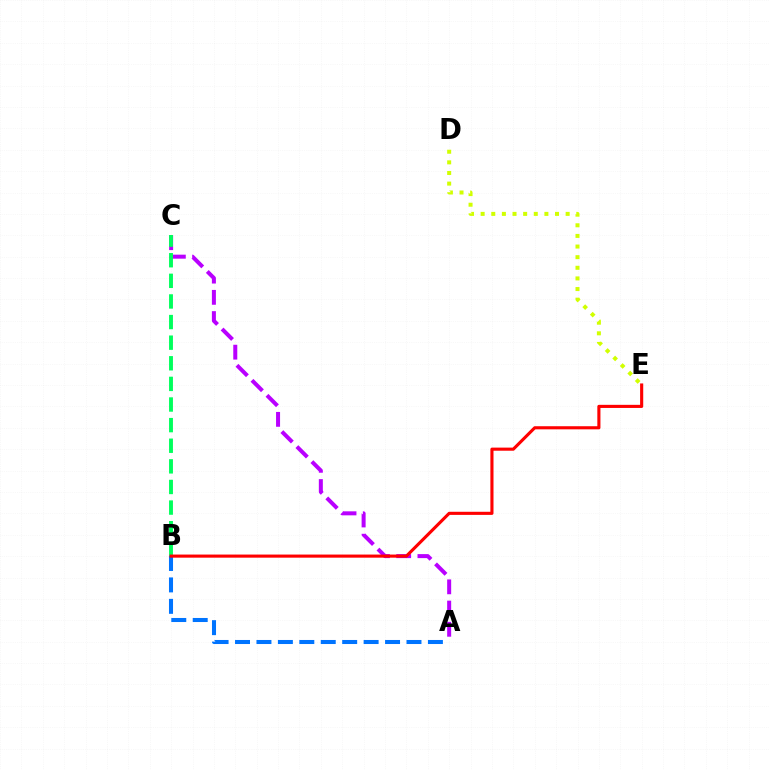{('A', 'B'): [{'color': '#0074ff', 'line_style': 'dashed', 'thickness': 2.91}], ('A', 'C'): [{'color': '#b900ff', 'line_style': 'dashed', 'thickness': 2.88}], ('D', 'E'): [{'color': '#d1ff00', 'line_style': 'dotted', 'thickness': 2.89}], ('B', 'C'): [{'color': '#00ff5c', 'line_style': 'dashed', 'thickness': 2.8}], ('B', 'E'): [{'color': '#ff0000', 'line_style': 'solid', 'thickness': 2.24}]}